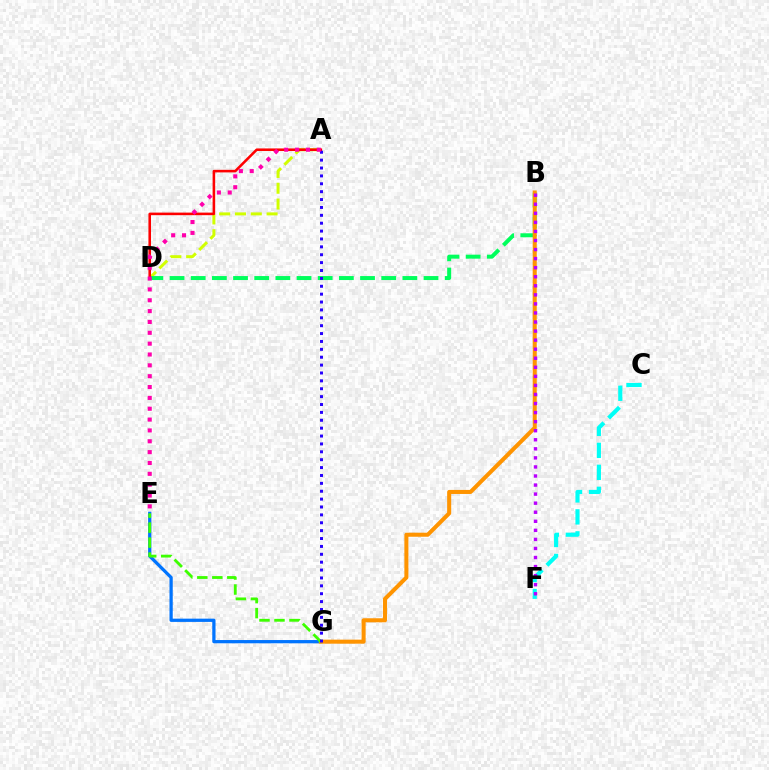{('C', 'F'): [{'color': '#00fff6', 'line_style': 'dashed', 'thickness': 2.99}], ('E', 'G'): [{'color': '#0074ff', 'line_style': 'solid', 'thickness': 2.34}, {'color': '#3dff00', 'line_style': 'dashed', 'thickness': 2.04}], ('A', 'D'): [{'color': '#d1ff00', 'line_style': 'dashed', 'thickness': 2.15}, {'color': '#ff0000', 'line_style': 'solid', 'thickness': 1.85}], ('B', 'D'): [{'color': '#00ff5c', 'line_style': 'dashed', 'thickness': 2.88}], ('B', 'G'): [{'color': '#ff9400', 'line_style': 'solid', 'thickness': 2.91}], ('B', 'F'): [{'color': '#b900ff', 'line_style': 'dotted', 'thickness': 2.46}], ('A', 'G'): [{'color': '#2500ff', 'line_style': 'dotted', 'thickness': 2.14}], ('A', 'E'): [{'color': '#ff00ac', 'line_style': 'dotted', 'thickness': 2.95}]}